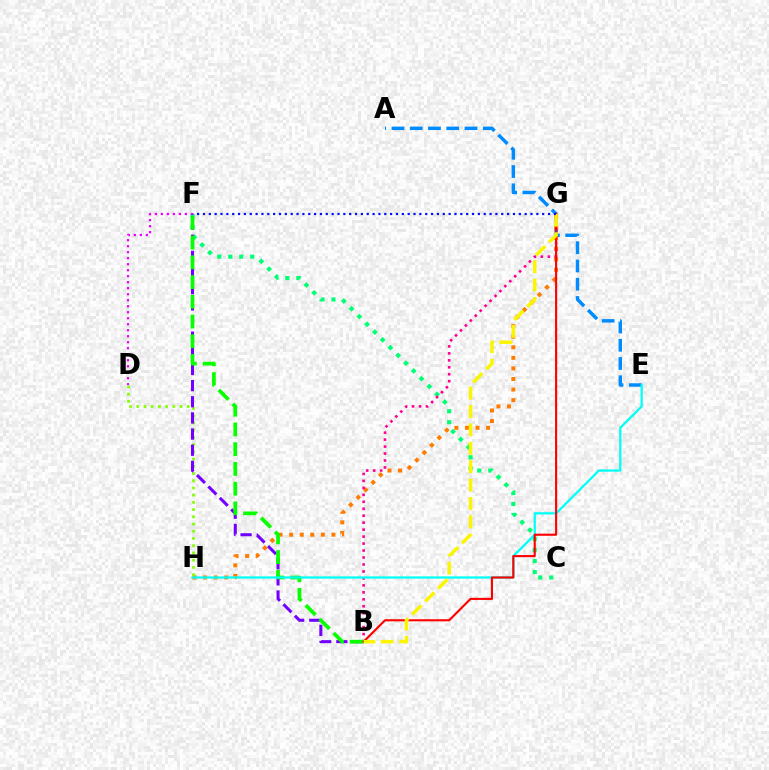{('C', 'F'): [{'color': '#00ff74', 'line_style': 'dotted', 'thickness': 2.99}], ('A', 'E'): [{'color': '#008cff', 'line_style': 'dashed', 'thickness': 2.48}], ('G', 'H'): [{'color': '#ff7c00', 'line_style': 'dotted', 'thickness': 2.87}], ('B', 'G'): [{'color': '#ff0094', 'line_style': 'dotted', 'thickness': 1.89}, {'color': '#ff0000', 'line_style': 'solid', 'thickness': 1.52}, {'color': '#fcf500', 'line_style': 'dashed', 'thickness': 2.5}], ('D', 'H'): [{'color': '#84ff00', 'line_style': 'dotted', 'thickness': 1.96}], ('B', 'F'): [{'color': '#7200ff', 'line_style': 'dashed', 'thickness': 2.19}, {'color': '#08ff00', 'line_style': 'dashed', 'thickness': 2.68}], ('D', 'F'): [{'color': '#ee00ff', 'line_style': 'dotted', 'thickness': 1.63}], ('E', 'H'): [{'color': '#00fff6', 'line_style': 'solid', 'thickness': 1.63}], ('F', 'G'): [{'color': '#0010ff', 'line_style': 'dotted', 'thickness': 1.59}]}